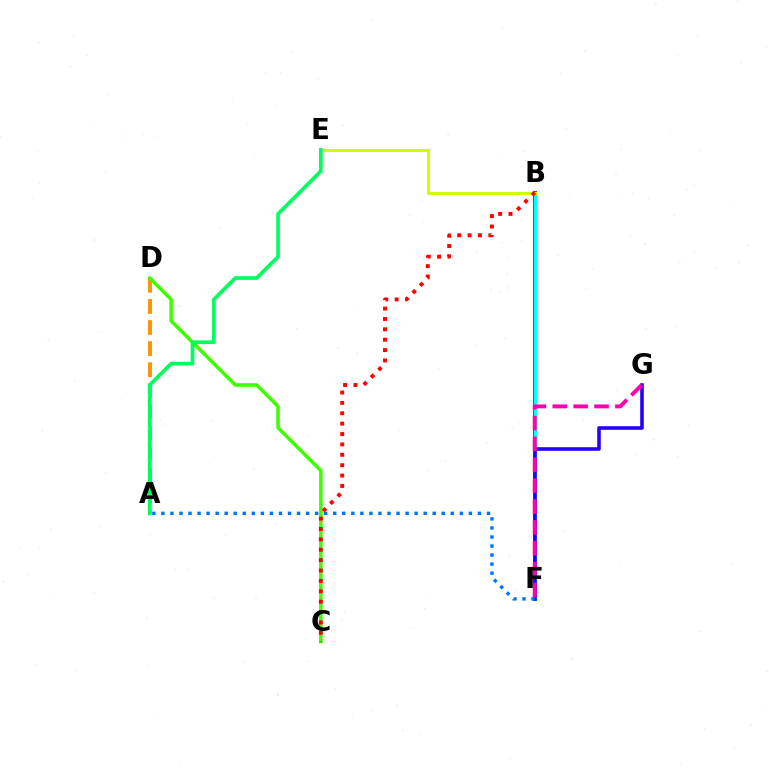{('B', 'F'): [{'color': '#b900ff', 'line_style': 'solid', 'thickness': 2.88}, {'color': '#00fff6', 'line_style': 'solid', 'thickness': 2.26}], ('B', 'E'): [{'color': '#d1ff00', 'line_style': 'solid', 'thickness': 2.19}], ('A', 'D'): [{'color': '#ff9400', 'line_style': 'dashed', 'thickness': 2.86}], ('C', 'D'): [{'color': '#3dff00', 'line_style': 'solid', 'thickness': 2.56}], ('F', 'G'): [{'color': '#2500ff', 'line_style': 'solid', 'thickness': 2.58}, {'color': '#ff00ac', 'line_style': 'dashed', 'thickness': 2.83}], ('A', 'F'): [{'color': '#0074ff', 'line_style': 'dotted', 'thickness': 2.46}], ('B', 'C'): [{'color': '#ff0000', 'line_style': 'dotted', 'thickness': 2.82}], ('A', 'E'): [{'color': '#00ff5c', 'line_style': 'solid', 'thickness': 2.65}]}